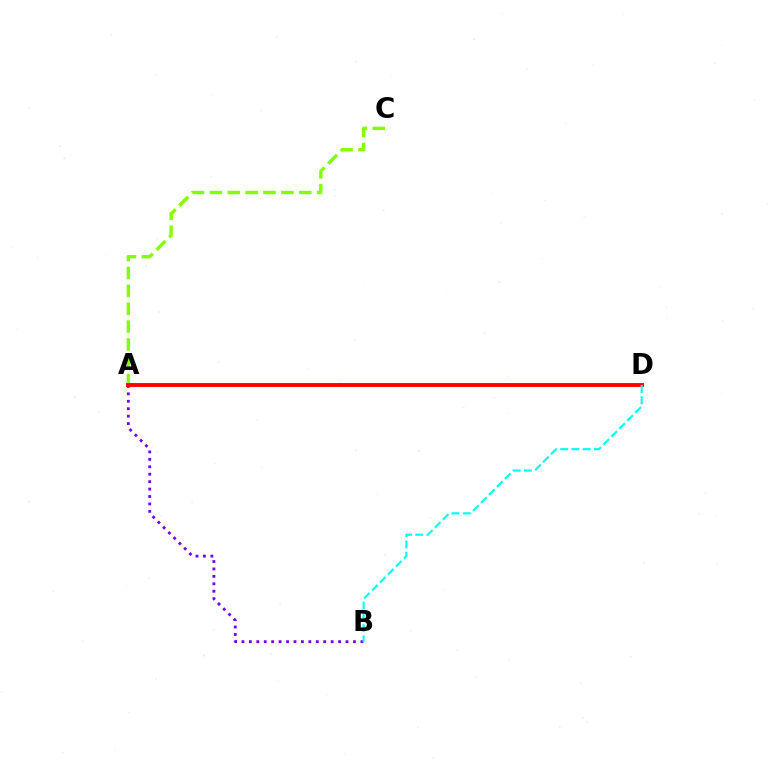{('A', 'B'): [{'color': '#7200ff', 'line_style': 'dotted', 'thickness': 2.02}], ('A', 'C'): [{'color': '#84ff00', 'line_style': 'dashed', 'thickness': 2.43}], ('A', 'D'): [{'color': '#ff0000', 'line_style': 'solid', 'thickness': 2.78}], ('B', 'D'): [{'color': '#00fff6', 'line_style': 'dashed', 'thickness': 1.53}]}